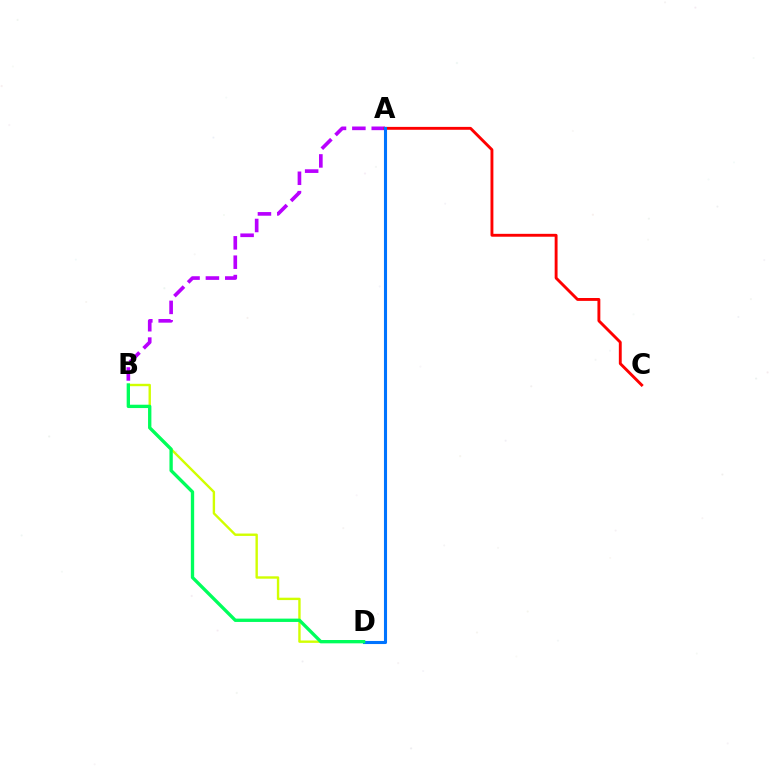{('B', 'D'): [{'color': '#d1ff00', 'line_style': 'solid', 'thickness': 1.72}, {'color': '#00ff5c', 'line_style': 'solid', 'thickness': 2.4}], ('A', 'B'): [{'color': '#b900ff', 'line_style': 'dashed', 'thickness': 2.63}], ('A', 'C'): [{'color': '#ff0000', 'line_style': 'solid', 'thickness': 2.08}], ('A', 'D'): [{'color': '#0074ff', 'line_style': 'solid', 'thickness': 2.22}]}